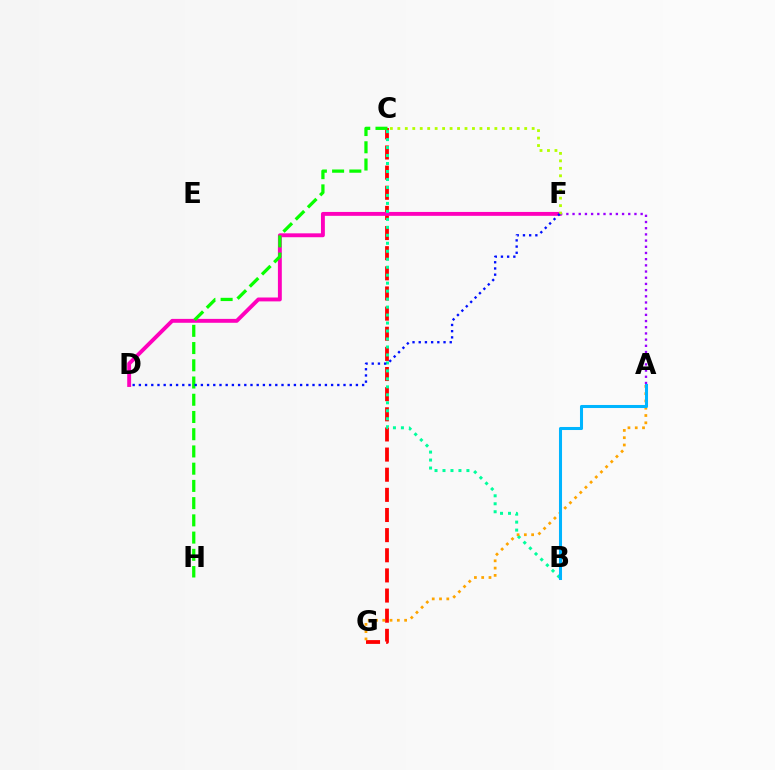{('C', 'G'): [{'color': '#ff0000', 'line_style': 'dashed', 'thickness': 2.74}], ('D', 'F'): [{'color': '#ff00bd', 'line_style': 'solid', 'thickness': 2.8}, {'color': '#0010ff', 'line_style': 'dotted', 'thickness': 1.68}], ('C', 'H'): [{'color': '#08ff00', 'line_style': 'dashed', 'thickness': 2.34}], ('B', 'C'): [{'color': '#00ff9d', 'line_style': 'dotted', 'thickness': 2.17}], ('A', 'F'): [{'color': '#9b00ff', 'line_style': 'dotted', 'thickness': 1.68}], ('C', 'F'): [{'color': '#b3ff00', 'line_style': 'dotted', 'thickness': 2.03}], ('A', 'G'): [{'color': '#ffa500', 'line_style': 'dotted', 'thickness': 1.98}], ('A', 'B'): [{'color': '#00b5ff', 'line_style': 'solid', 'thickness': 2.19}]}